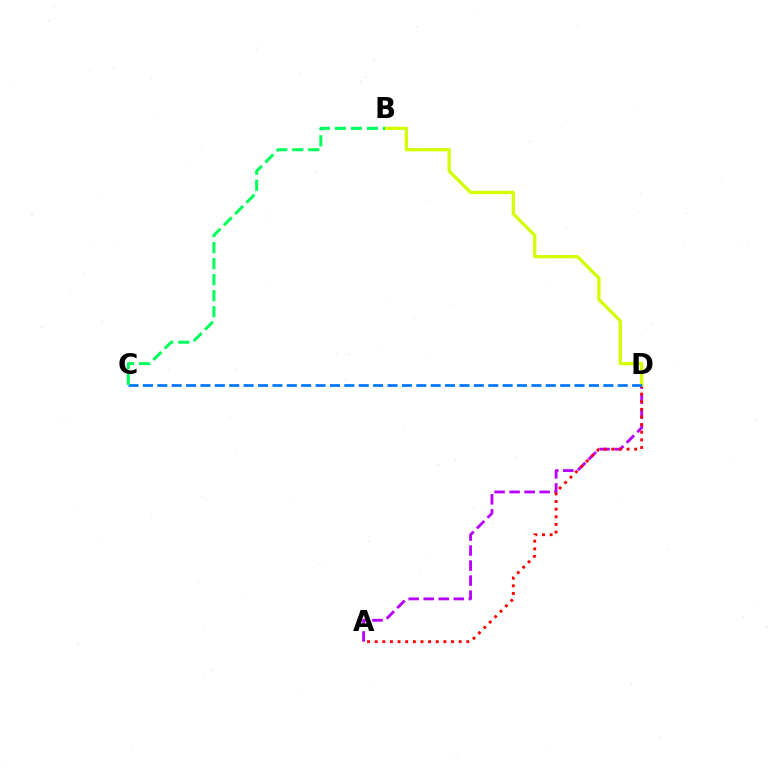{('A', 'D'): [{'color': '#b900ff', 'line_style': 'dashed', 'thickness': 2.04}, {'color': '#ff0000', 'line_style': 'dotted', 'thickness': 2.07}], ('B', 'D'): [{'color': '#d1ff00', 'line_style': 'solid', 'thickness': 2.36}], ('C', 'D'): [{'color': '#0074ff', 'line_style': 'dashed', 'thickness': 1.95}], ('B', 'C'): [{'color': '#00ff5c', 'line_style': 'dashed', 'thickness': 2.18}]}